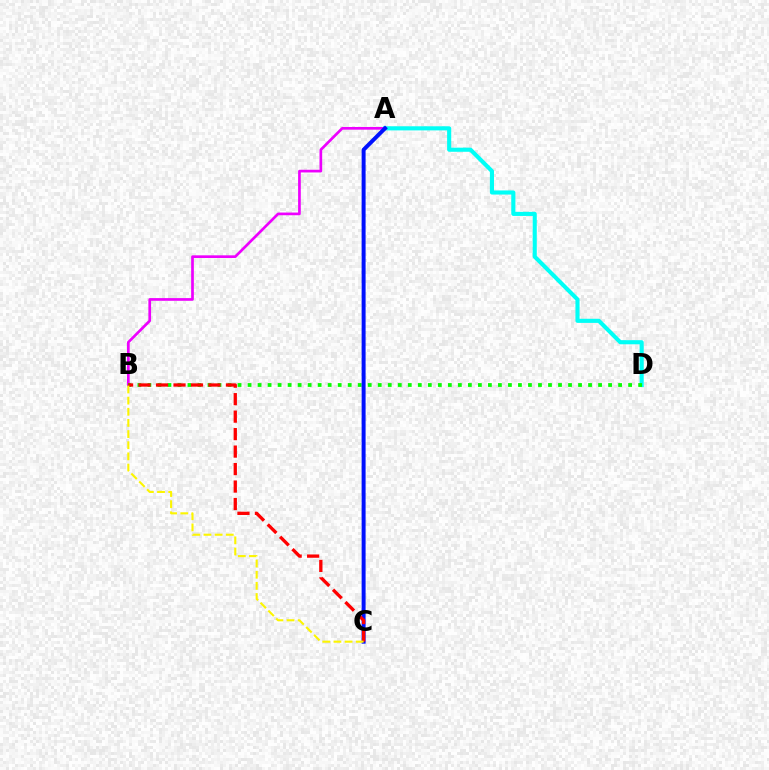{('A', 'D'): [{'color': '#00fff6', 'line_style': 'solid', 'thickness': 2.96}], ('A', 'B'): [{'color': '#ee00ff', 'line_style': 'solid', 'thickness': 1.94}], ('B', 'D'): [{'color': '#08ff00', 'line_style': 'dotted', 'thickness': 2.72}], ('A', 'C'): [{'color': '#0010ff', 'line_style': 'solid', 'thickness': 2.86}], ('B', 'C'): [{'color': '#ff0000', 'line_style': 'dashed', 'thickness': 2.37}, {'color': '#fcf500', 'line_style': 'dashed', 'thickness': 1.51}]}